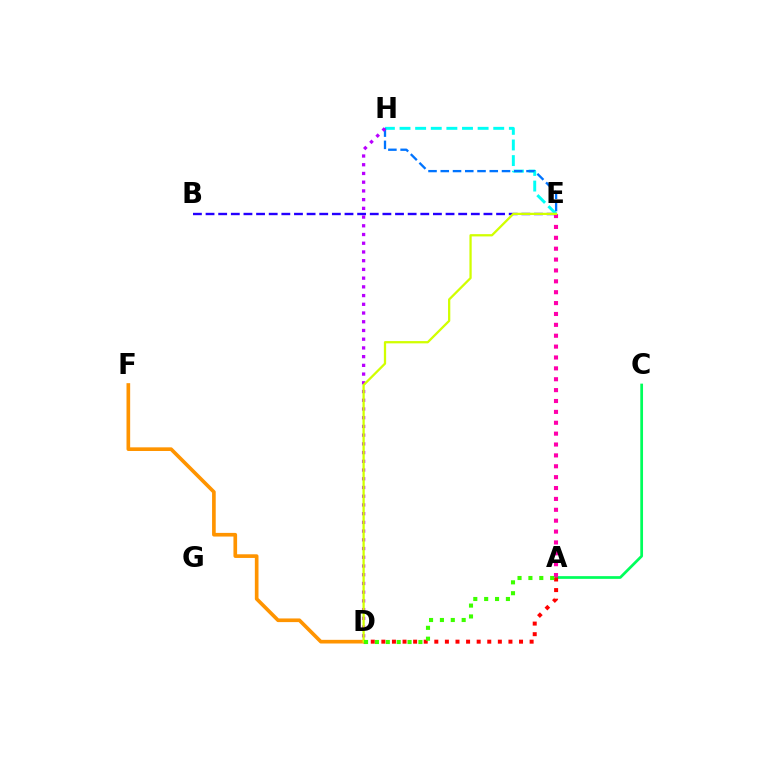{('B', 'E'): [{'color': '#2500ff', 'line_style': 'dashed', 'thickness': 1.72}], ('E', 'H'): [{'color': '#00fff6', 'line_style': 'dashed', 'thickness': 2.12}, {'color': '#0074ff', 'line_style': 'dashed', 'thickness': 1.66}], ('D', 'H'): [{'color': '#b900ff', 'line_style': 'dotted', 'thickness': 2.37}], ('A', 'C'): [{'color': '#00ff5c', 'line_style': 'solid', 'thickness': 1.97}], ('D', 'F'): [{'color': '#ff9400', 'line_style': 'solid', 'thickness': 2.63}], ('A', 'E'): [{'color': '#ff00ac', 'line_style': 'dotted', 'thickness': 2.96}], ('A', 'D'): [{'color': '#ff0000', 'line_style': 'dotted', 'thickness': 2.88}, {'color': '#3dff00', 'line_style': 'dotted', 'thickness': 2.95}], ('D', 'E'): [{'color': '#d1ff00', 'line_style': 'solid', 'thickness': 1.63}]}